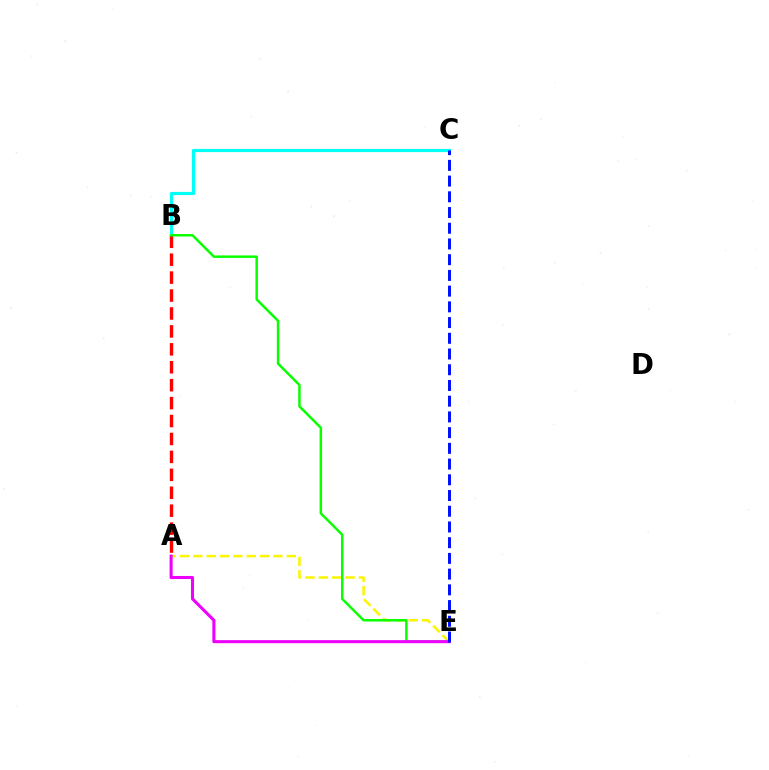{('B', 'C'): [{'color': '#00fff6', 'line_style': 'solid', 'thickness': 2.28}], ('A', 'E'): [{'color': '#fcf500', 'line_style': 'dashed', 'thickness': 1.81}, {'color': '#ee00ff', 'line_style': 'solid', 'thickness': 2.2}], ('A', 'B'): [{'color': '#ff0000', 'line_style': 'dashed', 'thickness': 2.44}], ('B', 'E'): [{'color': '#08ff00', 'line_style': 'solid', 'thickness': 1.78}], ('C', 'E'): [{'color': '#0010ff', 'line_style': 'dashed', 'thickness': 2.14}]}